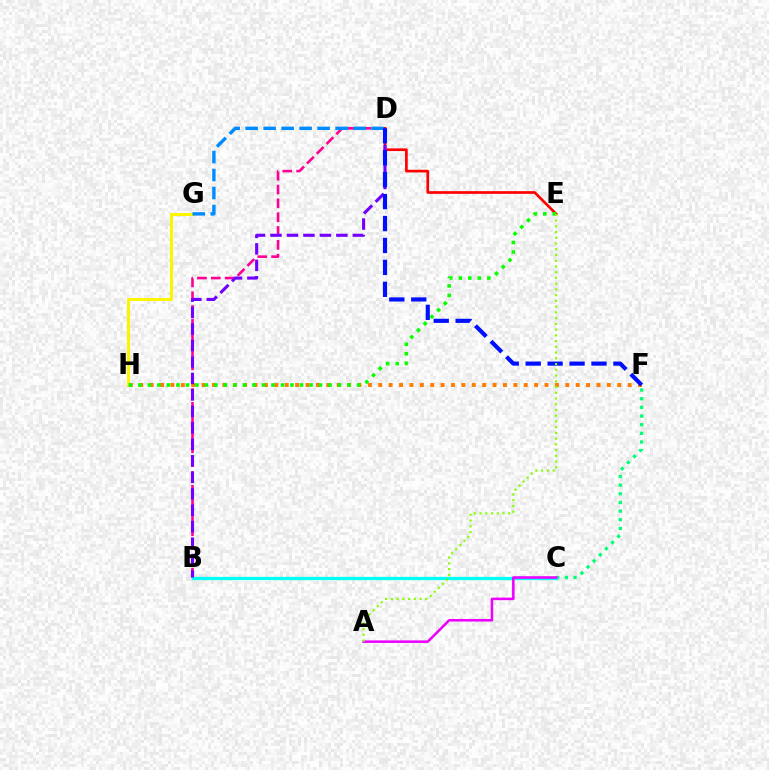{('B', 'D'): [{'color': '#ff0094', 'line_style': 'dashed', 'thickness': 1.88}, {'color': '#7200ff', 'line_style': 'dashed', 'thickness': 2.24}], ('C', 'F'): [{'color': '#00ff74', 'line_style': 'dotted', 'thickness': 2.35}], ('B', 'C'): [{'color': '#00fff6', 'line_style': 'solid', 'thickness': 2.37}], ('G', 'H'): [{'color': '#fcf500', 'line_style': 'solid', 'thickness': 2.17}], ('F', 'H'): [{'color': '#ff7c00', 'line_style': 'dotted', 'thickness': 2.82}], ('D', 'E'): [{'color': '#ff0000', 'line_style': 'solid', 'thickness': 1.94}], ('E', 'H'): [{'color': '#08ff00', 'line_style': 'dotted', 'thickness': 2.58}], ('D', 'G'): [{'color': '#008cff', 'line_style': 'dashed', 'thickness': 2.44}], ('A', 'C'): [{'color': '#ee00ff', 'line_style': 'solid', 'thickness': 1.83}], ('D', 'F'): [{'color': '#0010ff', 'line_style': 'dashed', 'thickness': 2.98}], ('A', 'E'): [{'color': '#84ff00', 'line_style': 'dotted', 'thickness': 1.56}]}